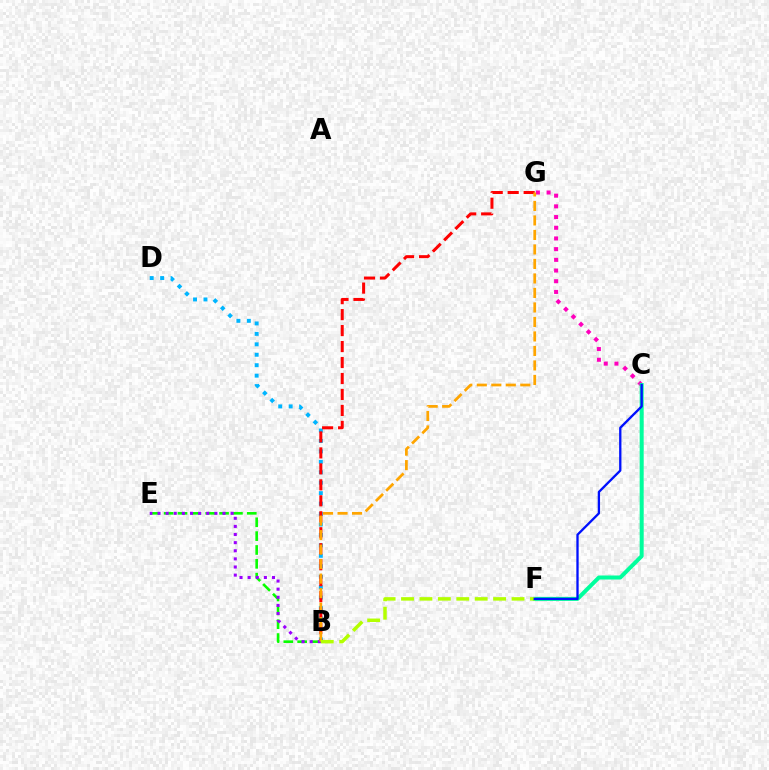{('B', 'D'): [{'color': '#00b5ff', 'line_style': 'dotted', 'thickness': 2.84}], ('B', 'G'): [{'color': '#ff0000', 'line_style': 'dashed', 'thickness': 2.17}, {'color': '#ffa500', 'line_style': 'dashed', 'thickness': 1.97}], ('B', 'E'): [{'color': '#08ff00', 'line_style': 'dashed', 'thickness': 1.88}, {'color': '#9b00ff', 'line_style': 'dotted', 'thickness': 2.21}], ('C', 'G'): [{'color': '#ff00bd', 'line_style': 'dotted', 'thickness': 2.91}], ('C', 'F'): [{'color': '#00ff9d', 'line_style': 'solid', 'thickness': 2.89}, {'color': '#0010ff', 'line_style': 'solid', 'thickness': 1.66}], ('B', 'F'): [{'color': '#b3ff00', 'line_style': 'dashed', 'thickness': 2.5}]}